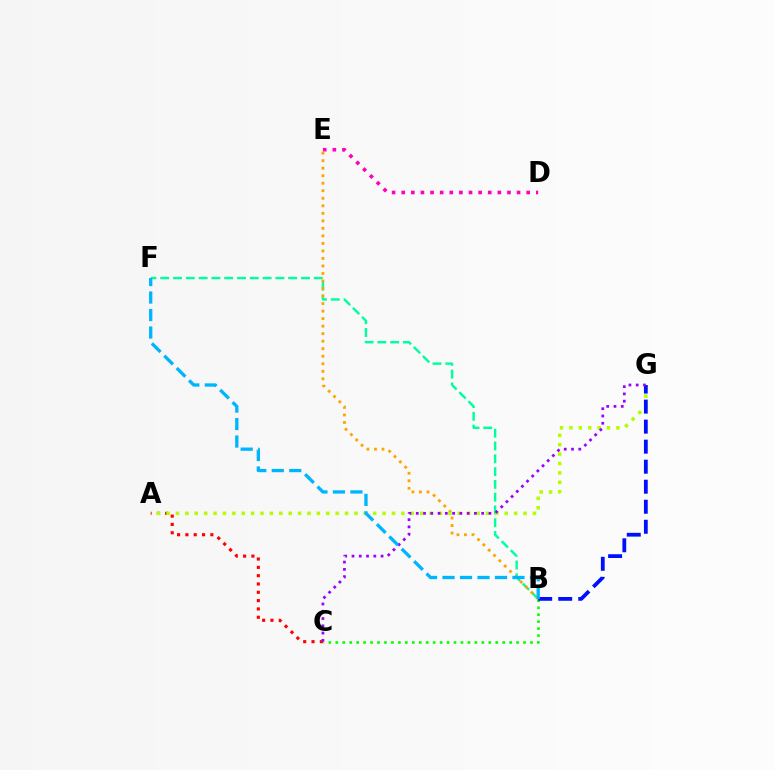{('B', 'F'): [{'color': '#00ff9d', 'line_style': 'dashed', 'thickness': 1.74}, {'color': '#00b5ff', 'line_style': 'dashed', 'thickness': 2.38}], ('D', 'E'): [{'color': '#ff00bd', 'line_style': 'dotted', 'thickness': 2.61}], ('B', 'E'): [{'color': '#ffa500', 'line_style': 'dotted', 'thickness': 2.04}], ('A', 'C'): [{'color': '#ff0000', 'line_style': 'dotted', 'thickness': 2.26}], ('B', 'C'): [{'color': '#08ff00', 'line_style': 'dotted', 'thickness': 1.89}], ('A', 'G'): [{'color': '#b3ff00', 'line_style': 'dotted', 'thickness': 2.55}], ('B', 'G'): [{'color': '#0010ff', 'line_style': 'dashed', 'thickness': 2.72}], ('C', 'G'): [{'color': '#9b00ff', 'line_style': 'dotted', 'thickness': 1.97}]}